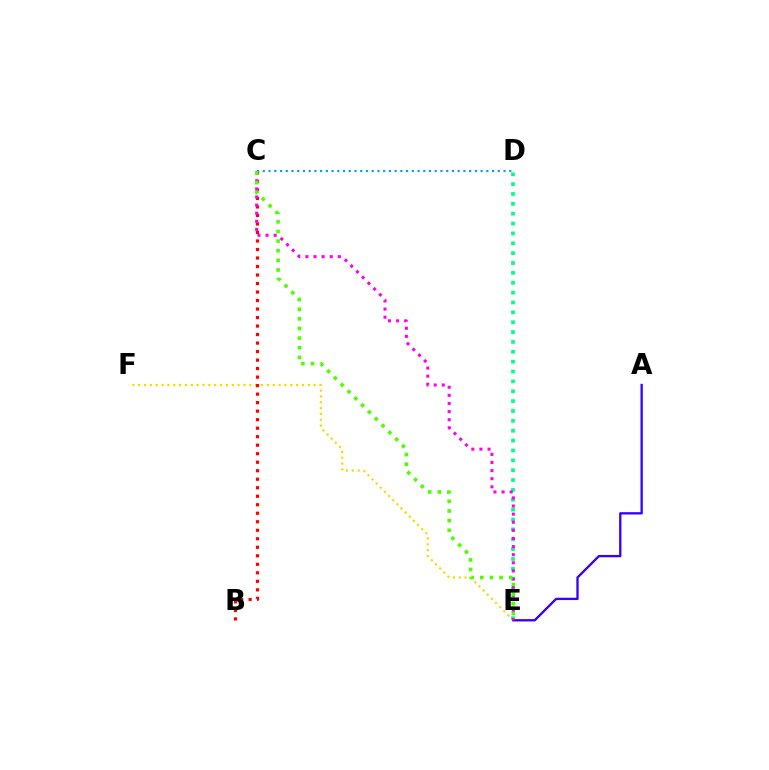{('E', 'F'): [{'color': '#ffd500', 'line_style': 'dotted', 'thickness': 1.59}], ('D', 'E'): [{'color': '#00ff86', 'line_style': 'dotted', 'thickness': 2.68}], ('C', 'D'): [{'color': '#009eff', 'line_style': 'dotted', 'thickness': 1.56}], ('A', 'E'): [{'color': '#3700ff', 'line_style': 'solid', 'thickness': 1.68}], ('B', 'C'): [{'color': '#ff0000', 'line_style': 'dotted', 'thickness': 2.31}], ('C', 'E'): [{'color': '#ff00ed', 'line_style': 'dotted', 'thickness': 2.2}, {'color': '#4fff00', 'line_style': 'dotted', 'thickness': 2.62}]}